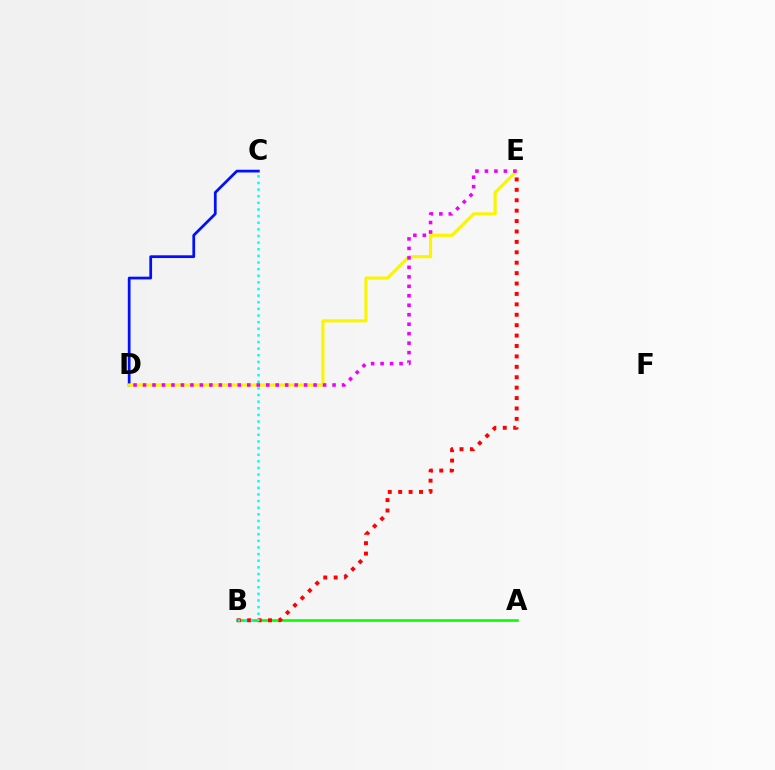{('A', 'B'): [{'color': '#08ff00', 'line_style': 'solid', 'thickness': 1.88}], ('C', 'D'): [{'color': '#0010ff', 'line_style': 'solid', 'thickness': 1.98}], ('D', 'E'): [{'color': '#fcf500', 'line_style': 'solid', 'thickness': 2.28}, {'color': '#ee00ff', 'line_style': 'dotted', 'thickness': 2.57}], ('B', 'E'): [{'color': '#ff0000', 'line_style': 'dotted', 'thickness': 2.83}], ('B', 'C'): [{'color': '#00fff6', 'line_style': 'dotted', 'thickness': 1.8}]}